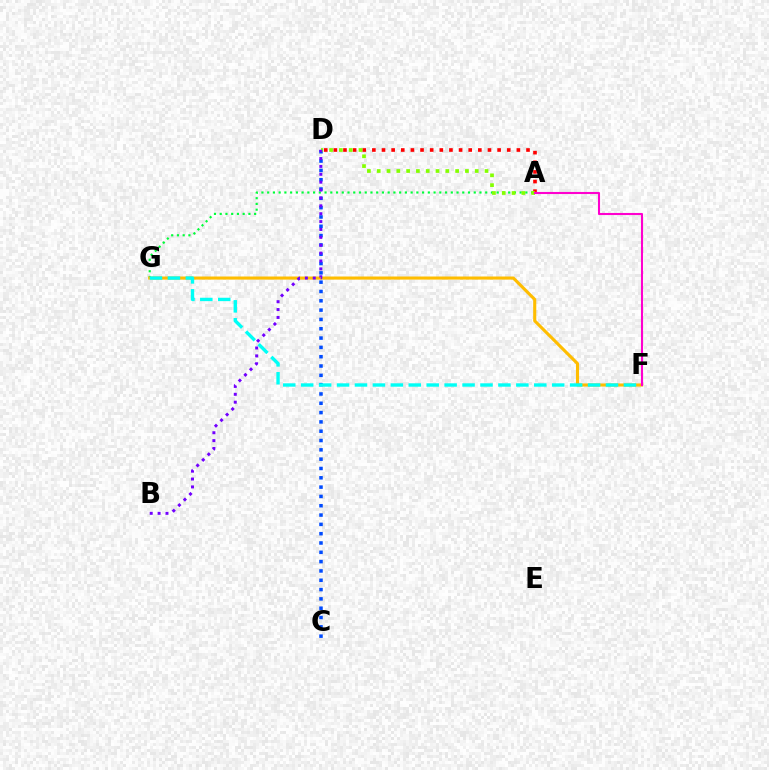{('A', 'D'): [{'color': '#ff0000', 'line_style': 'dotted', 'thickness': 2.62}, {'color': '#84ff00', 'line_style': 'dotted', 'thickness': 2.66}], ('C', 'D'): [{'color': '#004bff', 'line_style': 'dotted', 'thickness': 2.53}], ('A', 'G'): [{'color': '#00ff39', 'line_style': 'dotted', 'thickness': 1.56}], ('F', 'G'): [{'color': '#ffbd00', 'line_style': 'solid', 'thickness': 2.23}, {'color': '#00fff6', 'line_style': 'dashed', 'thickness': 2.44}], ('A', 'F'): [{'color': '#ff00cf', 'line_style': 'solid', 'thickness': 1.5}], ('B', 'D'): [{'color': '#7200ff', 'line_style': 'dotted', 'thickness': 2.14}]}